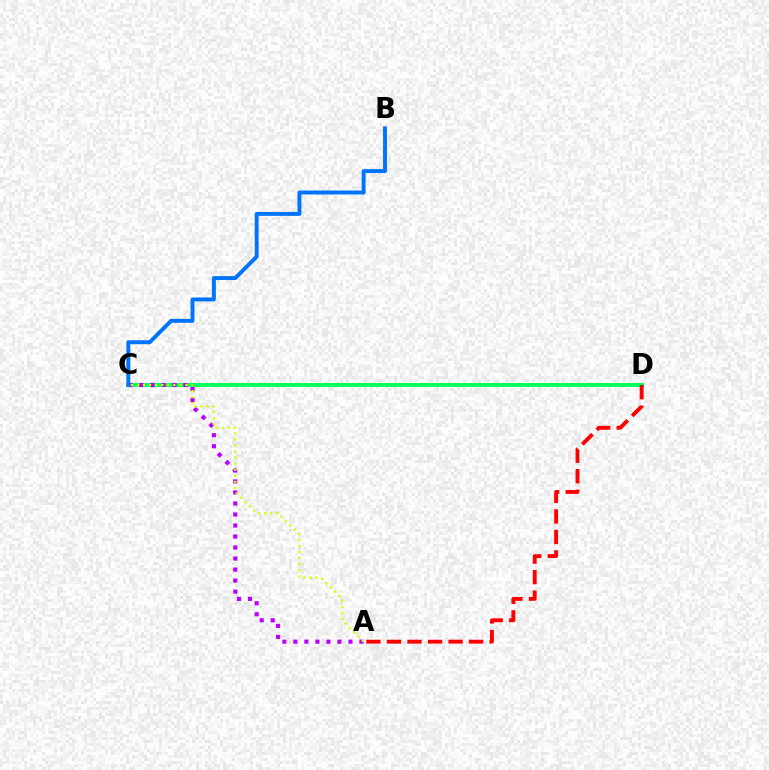{('C', 'D'): [{'color': '#00ff5c', 'line_style': 'solid', 'thickness': 2.84}], ('A', 'C'): [{'color': '#b900ff', 'line_style': 'dotted', 'thickness': 2.99}, {'color': '#d1ff00', 'line_style': 'dotted', 'thickness': 1.65}], ('A', 'D'): [{'color': '#ff0000', 'line_style': 'dashed', 'thickness': 2.79}], ('B', 'C'): [{'color': '#0074ff', 'line_style': 'solid', 'thickness': 2.83}]}